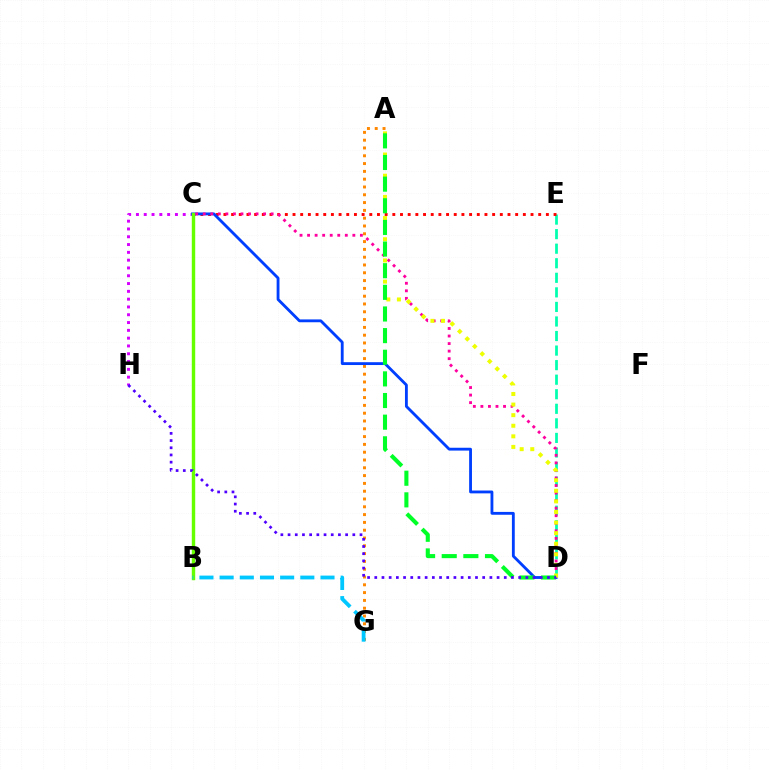{('D', 'E'): [{'color': '#00ffaf', 'line_style': 'dashed', 'thickness': 1.98}], ('A', 'G'): [{'color': '#ff8800', 'line_style': 'dotted', 'thickness': 2.12}], ('C', 'E'): [{'color': '#ff0000', 'line_style': 'dotted', 'thickness': 2.09}], ('C', 'H'): [{'color': '#d600ff', 'line_style': 'dotted', 'thickness': 2.12}], ('C', 'D'): [{'color': '#003fff', 'line_style': 'solid', 'thickness': 2.04}, {'color': '#ff00a0', 'line_style': 'dotted', 'thickness': 2.05}], ('B', 'C'): [{'color': '#66ff00', 'line_style': 'solid', 'thickness': 2.46}], ('A', 'D'): [{'color': '#eeff00', 'line_style': 'dotted', 'thickness': 2.88}, {'color': '#00ff27', 'line_style': 'dashed', 'thickness': 2.94}], ('D', 'H'): [{'color': '#4f00ff', 'line_style': 'dotted', 'thickness': 1.95}], ('B', 'G'): [{'color': '#00c7ff', 'line_style': 'dashed', 'thickness': 2.74}]}